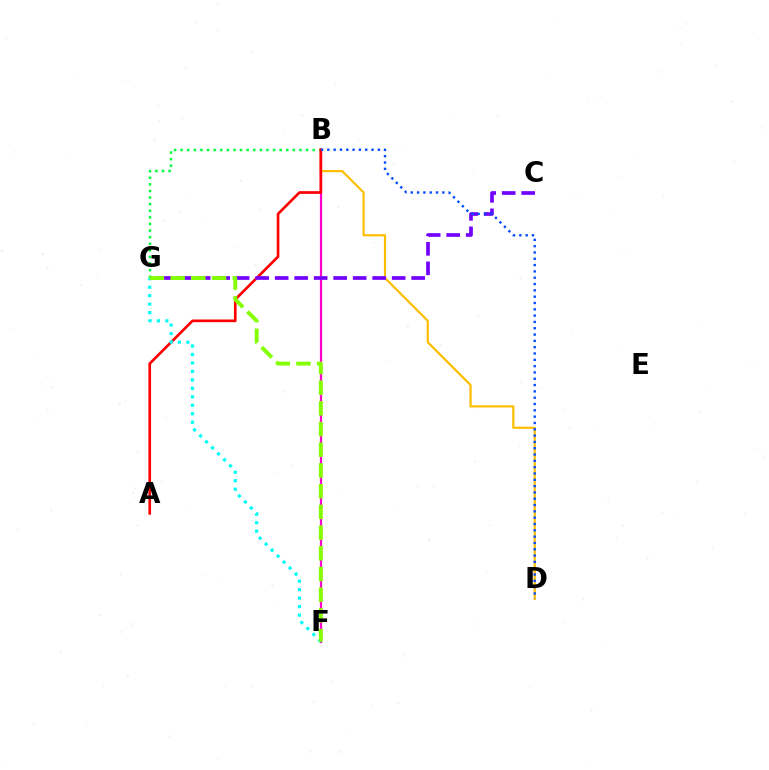{('B', 'F'): [{'color': '#ff00cf', 'line_style': 'solid', 'thickness': 1.59}], ('B', 'G'): [{'color': '#00ff39', 'line_style': 'dotted', 'thickness': 1.79}], ('B', 'D'): [{'color': '#ffbd00', 'line_style': 'solid', 'thickness': 1.58}, {'color': '#004bff', 'line_style': 'dotted', 'thickness': 1.72}], ('A', 'B'): [{'color': '#ff0000', 'line_style': 'solid', 'thickness': 1.92}], ('F', 'G'): [{'color': '#00fff6', 'line_style': 'dotted', 'thickness': 2.3}, {'color': '#84ff00', 'line_style': 'dashed', 'thickness': 2.81}], ('C', 'G'): [{'color': '#7200ff', 'line_style': 'dashed', 'thickness': 2.65}]}